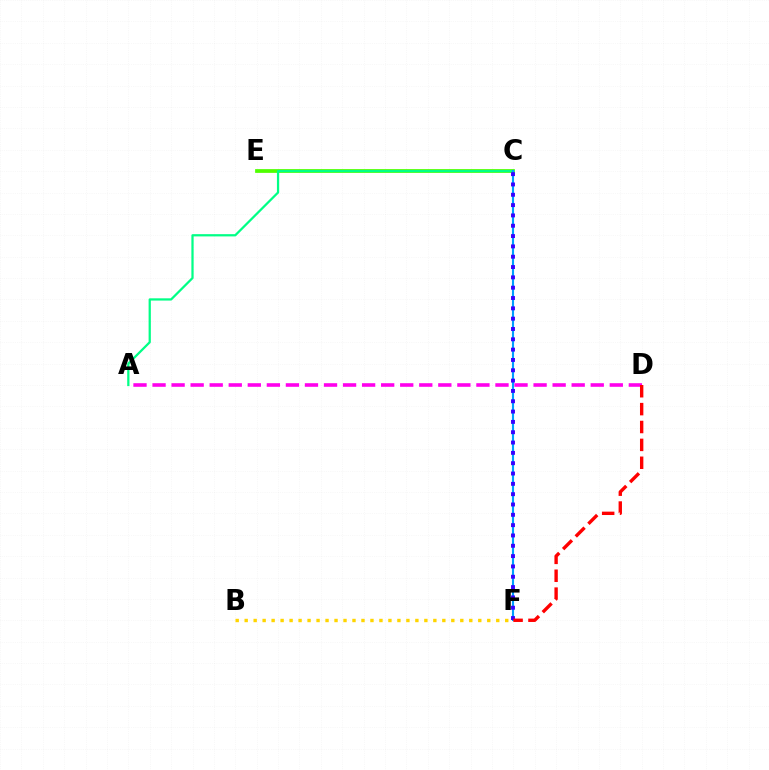{('A', 'D'): [{'color': '#ff00ed', 'line_style': 'dashed', 'thickness': 2.59}], ('C', 'E'): [{'color': '#4fff00', 'line_style': 'solid', 'thickness': 2.69}], ('A', 'C'): [{'color': '#00ff86', 'line_style': 'solid', 'thickness': 1.62}], ('C', 'F'): [{'color': '#009eff', 'line_style': 'solid', 'thickness': 1.53}, {'color': '#3700ff', 'line_style': 'dotted', 'thickness': 2.8}], ('B', 'F'): [{'color': '#ffd500', 'line_style': 'dotted', 'thickness': 2.44}], ('D', 'F'): [{'color': '#ff0000', 'line_style': 'dashed', 'thickness': 2.43}]}